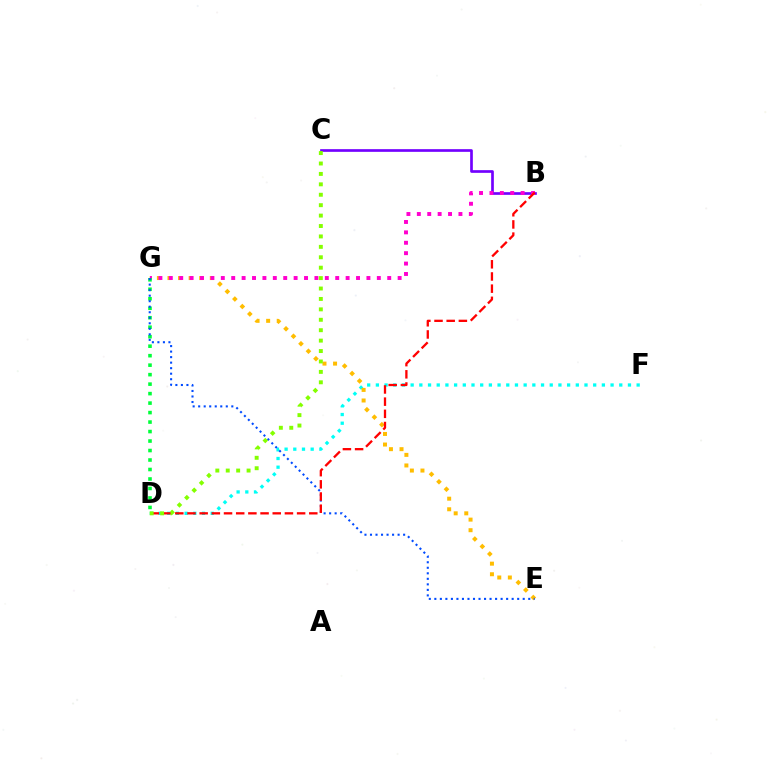{('D', 'F'): [{'color': '#00fff6', 'line_style': 'dotted', 'thickness': 2.36}], ('E', 'G'): [{'color': '#ffbd00', 'line_style': 'dotted', 'thickness': 2.87}, {'color': '#004bff', 'line_style': 'dotted', 'thickness': 1.5}], ('B', 'C'): [{'color': '#7200ff', 'line_style': 'solid', 'thickness': 1.93}], ('B', 'G'): [{'color': '#ff00cf', 'line_style': 'dotted', 'thickness': 2.83}], ('D', 'G'): [{'color': '#00ff39', 'line_style': 'dotted', 'thickness': 2.58}], ('B', 'D'): [{'color': '#ff0000', 'line_style': 'dashed', 'thickness': 1.65}], ('C', 'D'): [{'color': '#84ff00', 'line_style': 'dotted', 'thickness': 2.83}]}